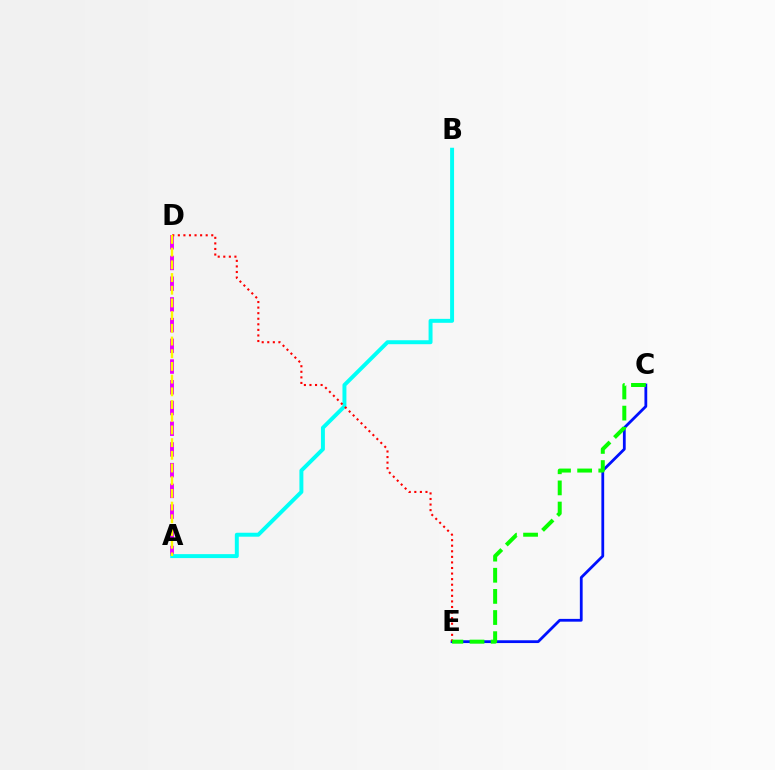{('A', 'D'): [{'color': '#ee00ff', 'line_style': 'dashed', 'thickness': 2.81}, {'color': '#fcf500', 'line_style': 'dashed', 'thickness': 1.73}], ('A', 'B'): [{'color': '#00fff6', 'line_style': 'solid', 'thickness': 2.84}], ('C', 'E'): [{'color': '#0010ff', 'line_style': 'solid', 'thickness': 2.01}, {'color': '#08ff00', 'line_style': 'dashed', 'thickness': 2.87}], ('D', 'E'): [{'color': '#ff0000', 'line_style': 'dotted', 'thickness': 1.51}]}